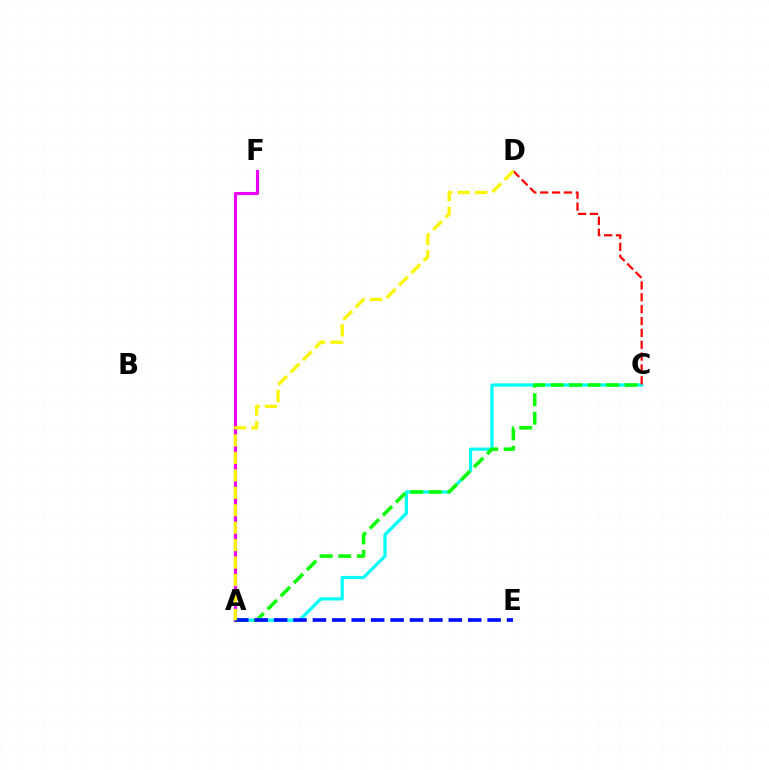{('A', 'C'): [{'color': '#00fff6', 'line_style': 'solid', 'thickness': 2.31}, {'color': '#08ff00', 'line_style': 'dashed', 'thickness': 2.52}], ('A', 'F'): [{'color': '#ee00ff', 'line_style': 'solid', 'thickness': 2.24}], ('A', 'E'): [{'color': '#0010ff', 'line_style': 'dashed', 'thickness': 2.64}], ('C', 'D'): [{'color': '#ff0000', 'line_style': 'dashed', 'thickness': 1.61}], ('A', 'D'): [{'color': '#fcf500', 'line_style': 'dashed', 'thickness': 2.37}]}